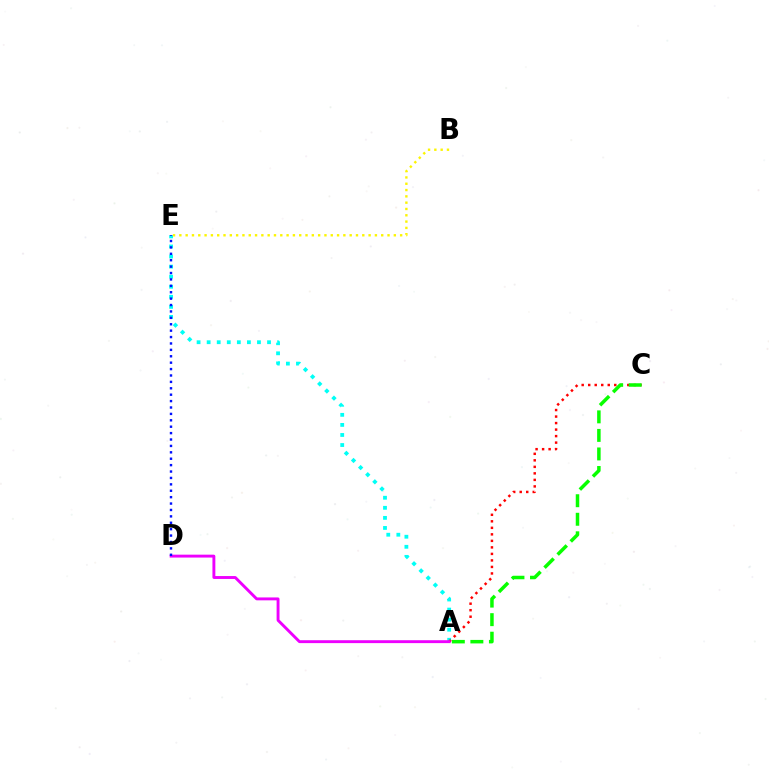{('A', 'E'): [{'color': '#00fff6', 'line_style': 'dotted', 'thickness': 2.73}], ('B', 'E'): [{'color': '#fcf500', 'line_style': 'dotted', 'thickness': 1.71}], ('A', 'C'): [{'color': '#ff0000', 'line_style': 'dotted', 'thickness': 1.77}, {'color': '#08ff00', 'line_style': 'dashed', 'thickness': 2.52}], ('A', 'D'): [{'color': '#ee00ff', 'line_style': 'solid', 'thickness': 2.09}], ('D', 'E'): [{'color': '#0010ff', 'line_style': 'dotted', 'thickness': 1.74}]}